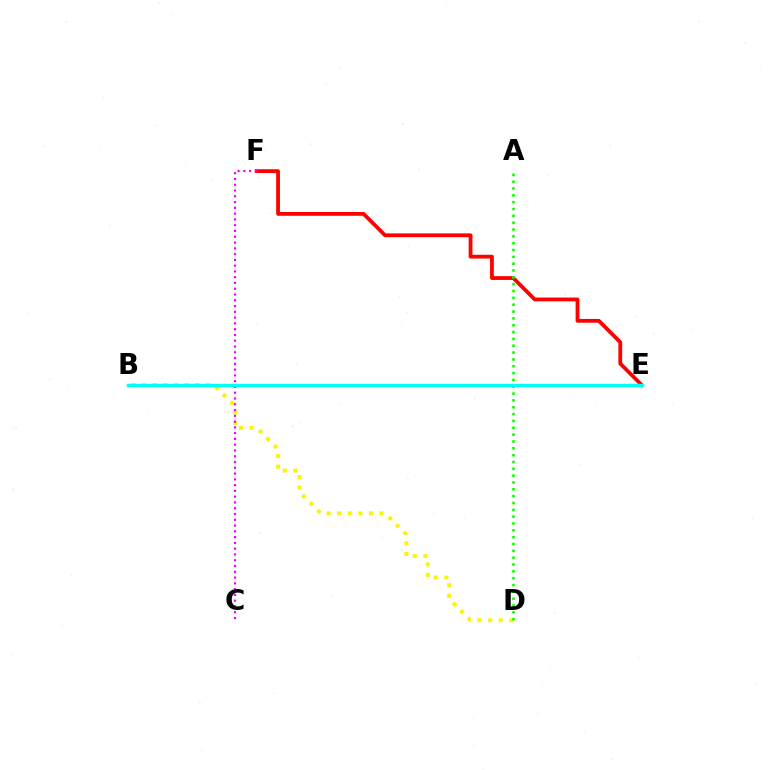{('E', 'F'): [{'color': '#ff0000', 'line_style': 'solid', 'thickness': 2.73}], ('B', 'D'): [{'color': '#fcf500', 'line_style': 'dotted', 'thickness': 2.88}], ('C', 'F'): [{'color': '#ee00ff', 'line_style': 'dotted', 'thickness': 1.57}], ('A', 'D'): [{'color': '#08ff00', 'line_style': 'dotted', 'thickness': 1.86}], ('B', 'E'): [{'color': '#0010ff', 'line_style': 'solid', 'thickness': 1.85}, {'color': '#00fff6', 'line_style': 'solid', 'thickness': 2.48}]}